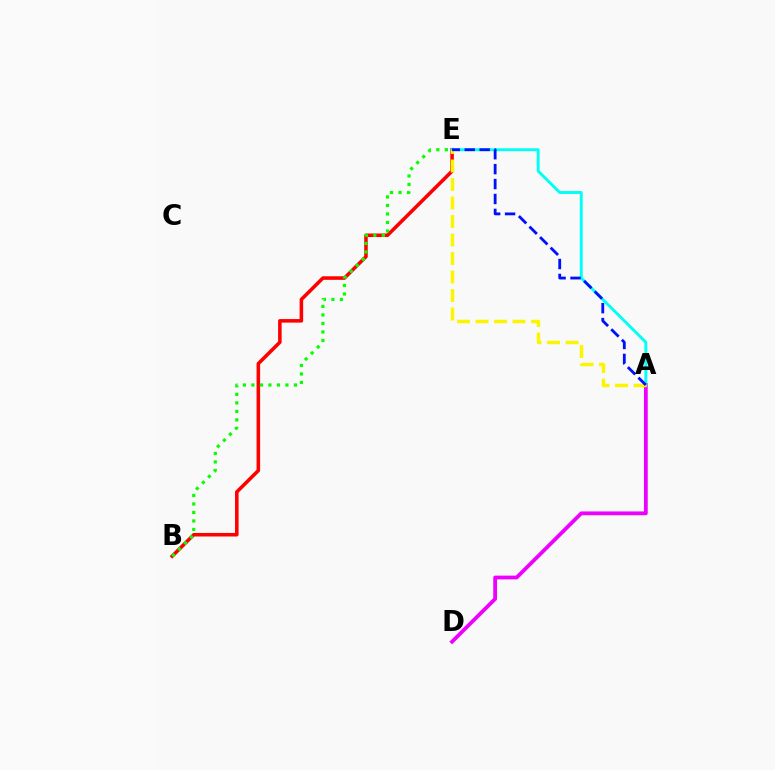{('B', 'E'): [{'color': '#ff0000', 'line_style': 'solid', 'thickness': 2.56}, {'color': '#08ff00', 'line_style': 'dotted', 'thickness': 2.31}], ('A', 'D'): [{'color': '#ee00ff', 'line_style': 'solid', 'thickness': 2.73}], ('A', 'E'): [{'color': '#00fff6', 'line_style': 'solid', 'thickness': 2.09}, {'color': '#fcf500', 'line_style': 'dashed', 'thickness': 2.51}, {'color': '#0010ff', 'line_style': 'dashed', 'thickness': 2.03}]}